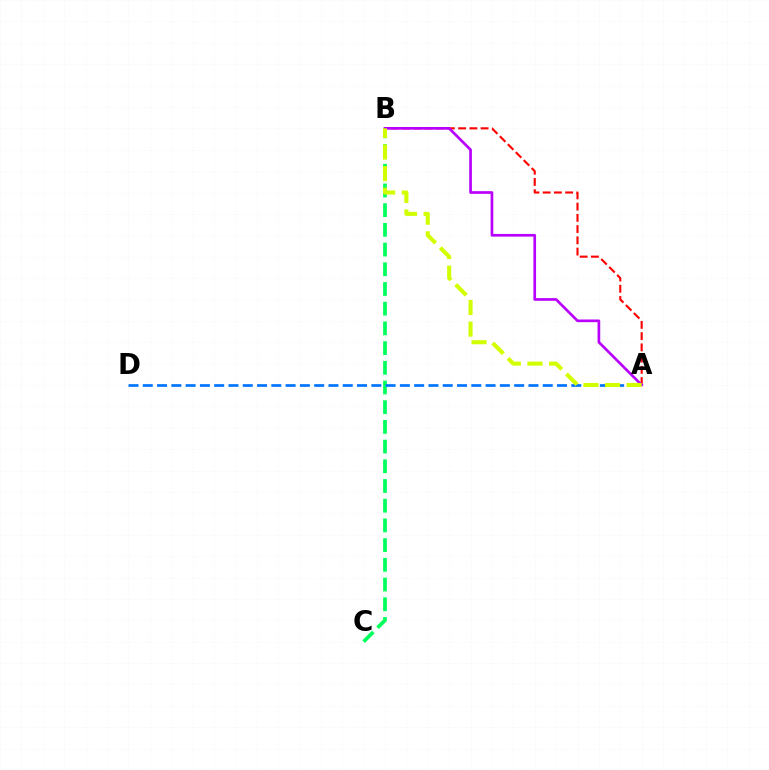{('B', 'C'): [{'color': '#00ff5c', 'line_style': 'dashed', 'thickness': 2.68}], ('A', 'B'): [{'color': '#ff0000', 'line_style': 'dashed', 'thickness': 1.53}, {'color': '#b900ff', 'line_style': 'solid', 'thickness': 1.93}, {'color': '#d1ff00', 'line_style': 'dashed', 'thickness': 2.93}], ('A', 'D'): [{'color': '#0074ff', 'line_style': 'dashed', 'thickness': 1.94}]}